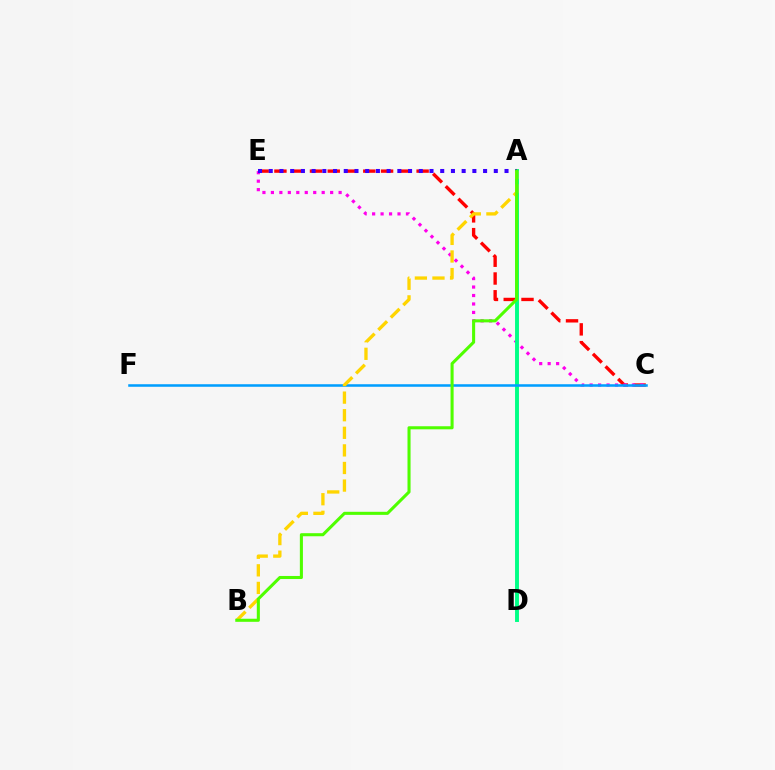{('C', 'E'): [{'color': '#ff0000', 'line_style': 'dashed', 'thickness': 2.41}, {'color': '#ff00ed', 'line_style': 'dotted', 'thickness': 2.3}], ('A', 'D'): [{'color': '#00ff86', 'line_style': 'solid', 'thickness': 2.82}], ('A', 'E'): [{'color': '#3700ff', 'line_style': 'dotted', 'thickness': 2.91}], ('C', 'F'): [{'color': '#009eff', 'line_style': 'solid', 'thickness': 1.83}], ('A', 'B'): [{'color': '#ffd500', 'line_style': 'dashed', 'thickness': 2.39}, {'color': '#4fff00', 'line_style': 'solid', 'thickness': 2.21}]}